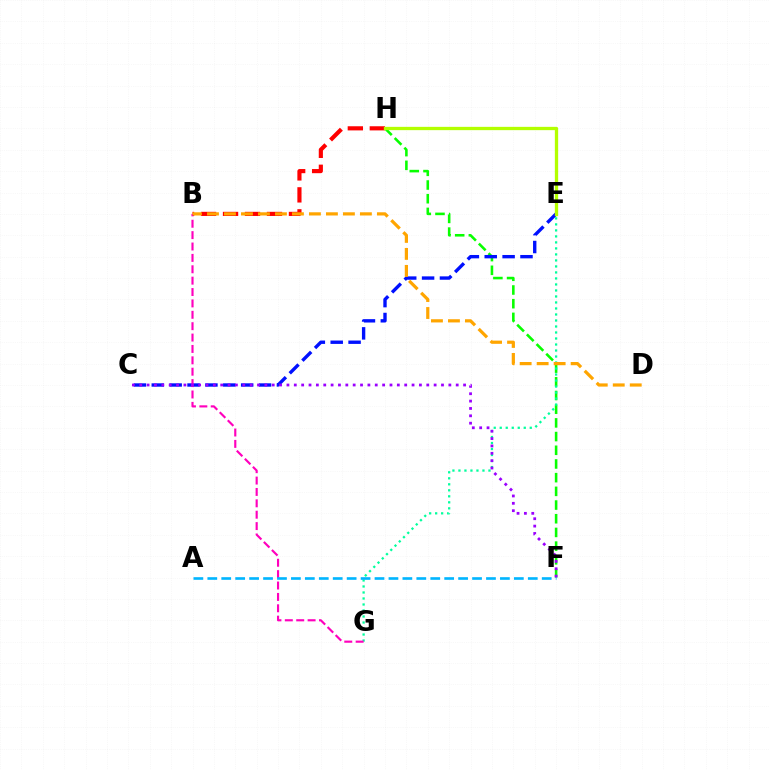{('F', 'H'): [{'color': '#08ff00', 'line_style': 'dashed', 'thickness': 1.86}], ('C', 'E'): [{'color': '#0010ff', 'line_style': 'dashed', 'thickness': 2.43}], ('B', 'H'): [{'color': '#ff0000', 'line_style': 'dashed', 'thickness': 2.99}], ('E', 'G'): [{'color': '#00ff9d', 'line_style': 'dotted', 'thickness': 1.63}], ('B', 'G'): [{'color': '#ff00bd', 'line_style': 'dashed', 'thickness': 1.55}], ('C', 'F'): [{'color': '#9b00ff', 'line_style': 'dotted', 'thickness': 2.0}], ('E', 'H'): [{'color': '#b3ff00', 'line_style': 'solid', 'thickness': 2.38}], ('B', 'D'): [{'color': '#ffa500', 'line_style': 'dashed', 'thickness': 2.31}], ('A', 'F'): [{'color': '#00b5ff', 'line_style': 'dashed', 'thickness': 1.89}]}